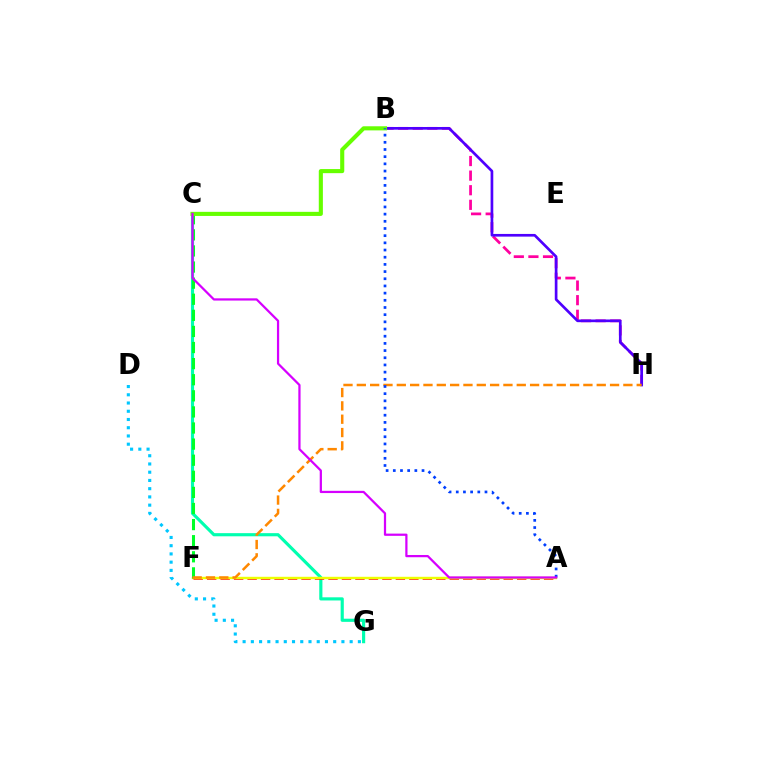{('B', 'H'): [{'color': '#ff00a0', 'line_style': 'dashed', 'thickness': 1.98}, {'color': '#4f00ff', 'line_style': 'solid', 'thickness': 1.93}], ('C', 'G'): [{'color': '#00ffaf', 'line_style': 'solid', 'thickness': 2.27}], ('A', 'F'): [{'color': '#ff0000', 'line_style': 'dashed', 'thickness': 1.83}, {'color': '#eeff00', 'line_style': 'solid', 'thickness': 1.74}], ('C', 'F'): [{'color': '#00ff27', 'line_style': 'dashed', 'thickness': 2.19}], ('D', 'G'): [{'color': '#00c7ff', 'line_style': 'dotted', 'thickness': 2.24}], ('F', 'H'): [{'color': '#ff8800', 'line_style': 'dashed', 'thickness': 1.81}], ('B', 'C'): [{'color': '#66ff00', 'line_style': 'solid', 'thickness': 2.95}], ('A', 'B'): [{'color': '#003fff', 'line_style': 'dotted', 'thickness': 1.95}], ('A', 'C'): [{'color': '#d600ff', 'line_style': 'solid', 'thickness': 1.61}]}